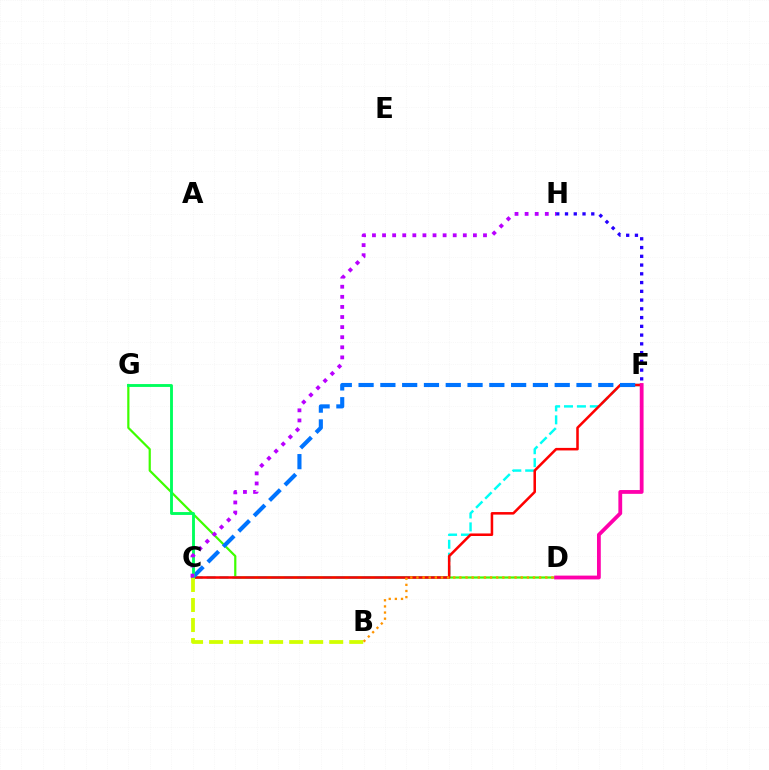{('D', 'G'): [{'color': '#3dff00', 'line_style': 'solid', 'thickness': 1.59}], ('C', 'F'): [{'color': '#00fff6', 'line_style': 'dashed', 'thickness': 1.76}, {'color': '#ff0000', 'line_style': 'solid', 'thickness': 1.83}, {'color': '#0074ff', 'line_style': 'dashed', 'thickness': 2.96}], ('C', 'G'): [{'color': '#00ff5c', 'line_style': 'solid', 'thickness': 2.06}], ('C', 'H'): [{'color': '#b900ff', 'line_style': 'dotted', 'thickness': 2.74}], ('B', 'C'): [{'color': '#d1ff00', 'line_style': 'dashed', 'thickness': 2.72}], ('F', 'H'): [{'color': '#2500ff', 'line_style': 'dotted', 'thickness': 2.38}], ('B', 'D'): [{'color': '#ff9400', 'line_style': 'dotted', 'thickness': 1.67}], ('D', 'F'): [{'color': '#ff00ac', 'line_style': 'solid', 'thickness': 2.74}]}